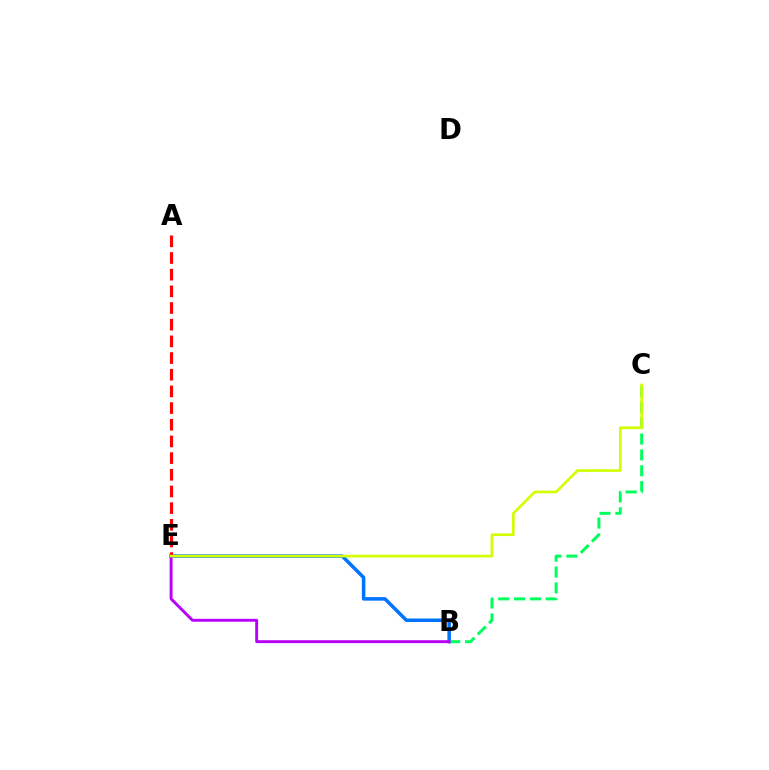{('B', 'E'): [{'color': '#0074ff', 'line_style': 'solid', 'thickness': 2.54}, {'color': '#b900ff', 'line_style': 'solid', 'thickness': 2.08}], ('B', 'C'): [{'color': '#00ff5c', 'line_style': 'dashed', 'thickness': 2.15}], ('A', 'E'): [{'color': '#ff0000', 'line_style': 'dashed', 'thickness': 2.27}], ('C', 'E'): [{'color': '#d1ff00', 'line_style': 'solid', 'thickness': 1.91}]}